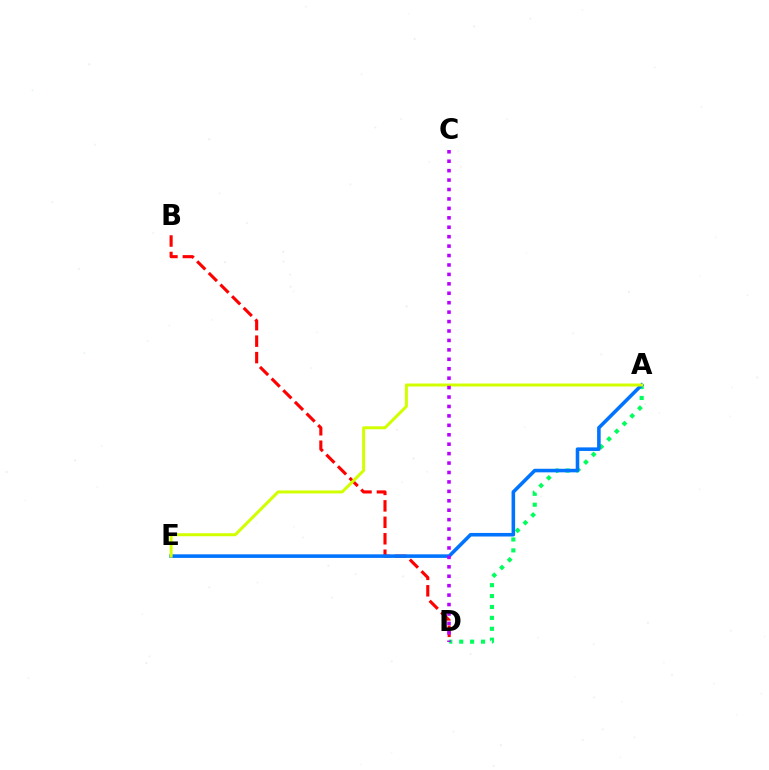{('B', 'D'): [{'color': '#ff0000', 'line_style': 'dashed', 'thickness': 2.24}], ('A', 'D'): [{'color': '#00ff5c', 'line_style': 'dotted', 'thickness': 2.96}], ('A', 'E'): [{'color': '#0074ff', 'line_style': 'solid', 'thickness': 2.57}, {'color': '#d1ff00', 'line_style': 'solid', 'thickness': 2.16}], ('C', 'D'): [{'color': '#b900ff', 'line_style': 'dotted', 'thickness': 2.56}]}